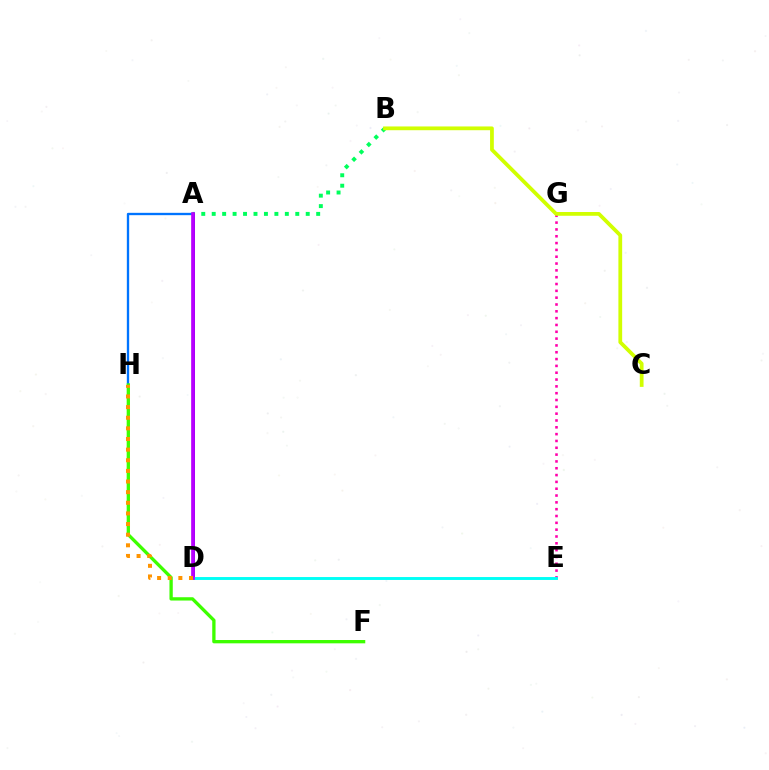{('E', 'G'): [{'color': '#ff00ac', 'line_style': 'dotted', 'thickness': 1.85}], ('A', 'B'): [{'color': '#00ff5c', 'line_style': 'dotted', 'thickness': 2.84}], ('A', 'D'): [{'color': '#ff0000', 'line_style': 'solid', 'thickness': 1.91}, {'color': '#2500ff', 'line_style': 'solid', 'thickness': 1.87}, {'color': '#b900ff', 'line_style': 'solid', 'thickness': 2.64}], ('A', 'H'): [{'color': '#0074ff', 'line_style': 'solid', 'thickness': 1.69}], ('F', 'H'): [{'color': '#3dff00', 'line_style': 'solid', 'thickness': 2.38}], ('D', 'E'): [{'color': '#00fff6', 'line_style': 'solid', 'thickness': 2.09}], ('B', 'C'): [{'color': '#d1ff00', 'line_style': 'solid', 'thickness': 2.71}], ('D', 'H'): [{'color': '#ff9400', 'line_style': 'dotted', 'thickness': 2.89}]}